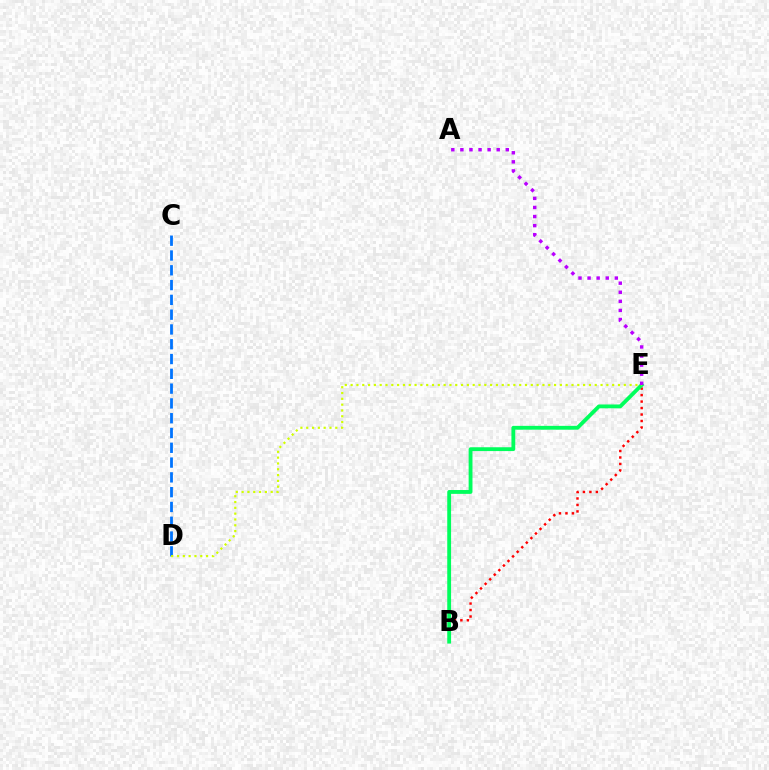{('C', 'D'): [{'color': '#0074ff', 'line_style': 'dashed', 'thickness': 2.01}], ('B', 'E'): [{'color': '#ff0000', 'line_style': 'dotted', 'thickness': 1.76}, {'color': '#00ff5c', 'line_style': 'solid', 'thickness': 2.76}], ('D', 'E'): [{'color': '#d1ff00', 'line_style': 'dotted', 'thickness': 1.58}], ('A', 'E'): [{'color': '#b900ff', 'line_style': 'dotted', 'thickness': 2.47}]}